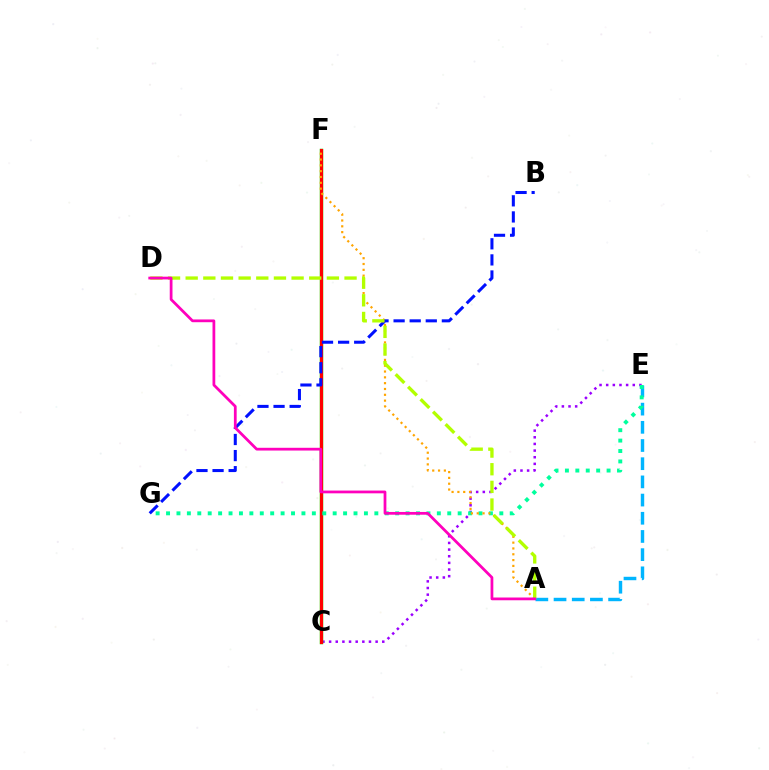{('C', 'E'): [{'color': '#9b00ff', 'line_style': 'dotted', 'thickness': 1.81}], ('C', 'F'): [{'color': '#08ff00', 'line_style': 'solid', 'thickness': 2.47}, {'color': '#ff0000', 'line_style': 'solid', 'thickness': 2.27}], ('A', 'E'): [{'color': '#00b5ff', 'line_style': 'dashed', 'thickness': 2.47}], ('E', 'G'): [{'color': '#00ff9d', 'line_style': 'dotted', 'thickness': 2.83}], ('A', 'F'): [{'color': '#ffa500', 'line_style': 'dotted', 'thickness': 1.58}], ('B', 'G'): [{'color': '#0010ff', 'line_style': 'dashed', 'thickness': 2.19}], ('A', 'D'): [{'color': '#b3ff00', 'line_style': 'dashed', 'thickness': 2.4}, {'color': '#ff00bd', 'line_style': 'solid', 'thickness': 1.98}]}